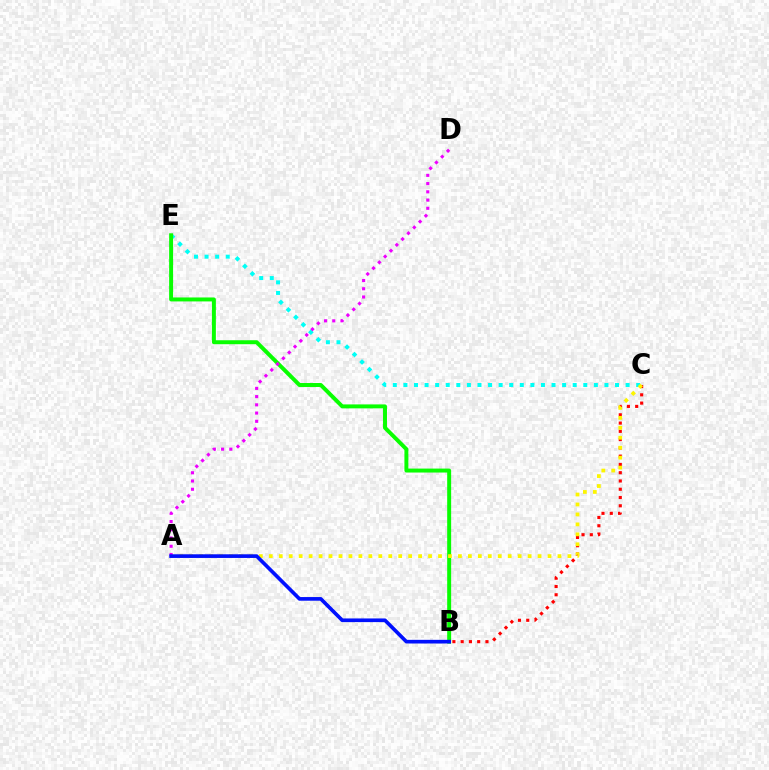{('C', 'E'): [{'color': '#00fff6', 'line_style': 'dotted', 'thickness': 2.87}], ('B', 'C'): [{'color': '#ff0000', 'line_style': 'dotted', 'thickness': 2.25}], ('B', 'E'): [{'color': '#08ff00', 'line_style': 'solid', 'thickness': 2.85}], ('A', 'C'): [{'color': '#fcf500', 'line_style': 'dotted', 'thickness': 2.7}], ('A', 'D'): [{'color': '#ee00ff', 'line_style': 'dotted', 'thickness': 2.24}], ('A', 'B'): [{'color': '#0010ff', 'line_style': 'solid', 'thickness': 2.64}]}